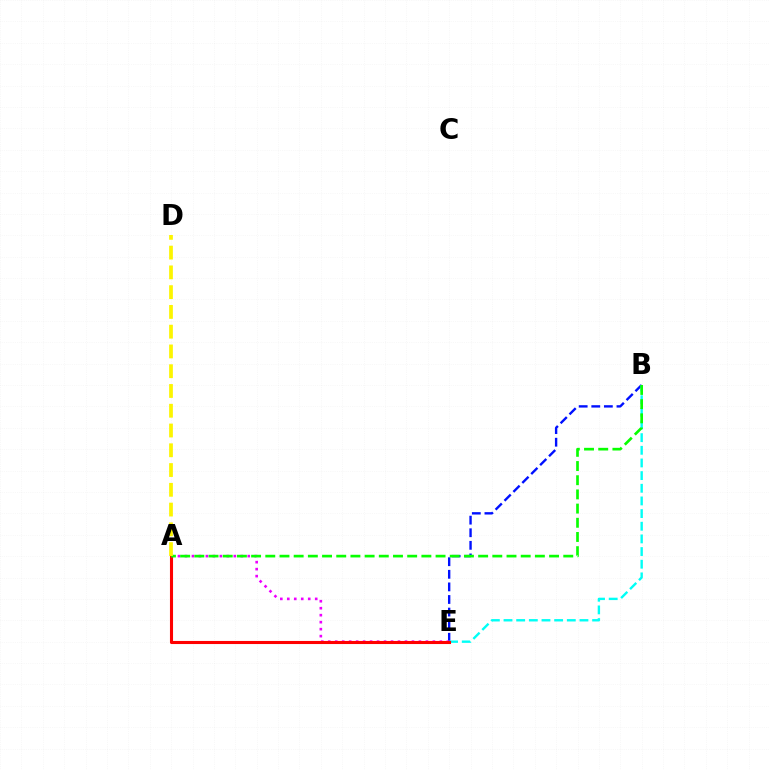{('B', 'E'): [{'color': '#0010ff', 'line_style': 'dashed', 'thickness': 1.71}, {'color': '#00fff6', 'line_style': 'dashed', 'thickness': 1.72}], ('A', 'E'): [{'color': '#ee00ff', 'line_style': 'dotted', 'thickness': 1.9}, {'color': '#ff0000', 'line_style': 'solid', 'thickness': 2.22}], ('A', 'B'): [{'color': '#08ff00', 'line_style': 'dashed', 'thickness': 1.93}], ('A', 'D'): [{'color': '#fcf500', 'line_style': 'dashed', 'thickness': 2.69}]}